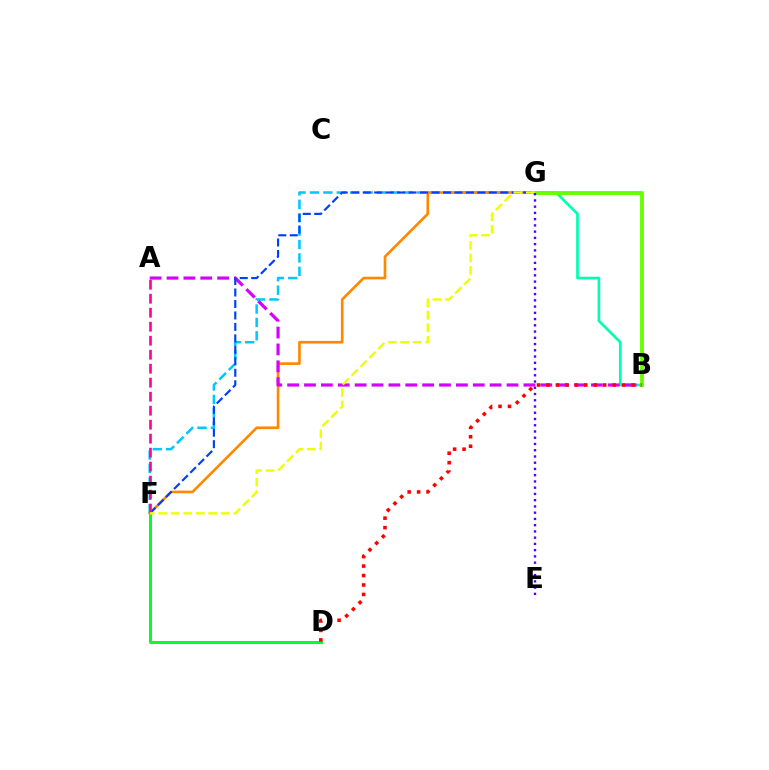{('B', 'G'): [{'color': '#00ffaf', 'line_style': 'solid', 'thickness': 1.93}, {'color': '#66ff00', 'line_style': 'solid', 'thickness': 2.76}], ('F', 'G'): [{'color': '#00c7ff', 'line_style': 'dashed', 'thickness': 1.82}, {'color': '#ff8800', 'line_style': 'solid', 'thickness': 1.91}, {'color': '#003fff', 'line_style': 'dashed', 'thickness': 1.56}, {'color': '#eeff00', 'line_style': 'dashed', 'thickness': 1.7}], ('D', 'F'): [{'color': '#00ff27', 'line_style': 'solid', 'thickness': 2.13}], ('A', 'B'): [{'color': '#d600ff', 'line_style': 'dashed', 'thickness': 2.29}], ('A', 'F'): [{'color': '#ff00a0', 'line_style': 'dashed', 'thickness': 1.9}], ('E', 'G'): [{'color': '#4f00ff', 'line_style': 'dotted', 'thickness': 1.7}], ('B', 'D'): [{'color': '#ff0000', 'line_style': 'dotted', 'thickness': 2.57}]}